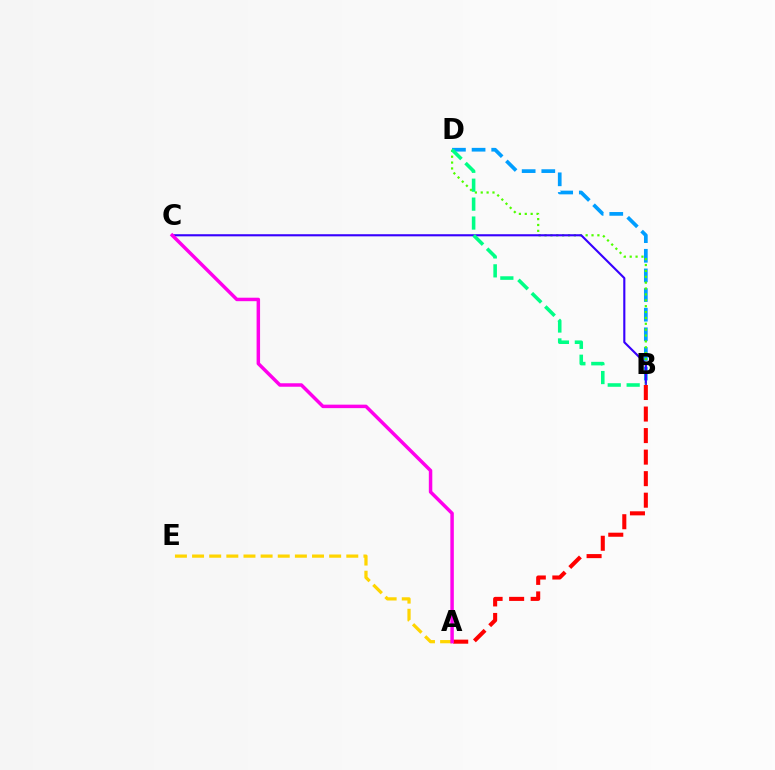{('B', 'D'): [{'color': '#009eff', 'line_style': 'dashed', 'thickness': 2.67}, {'color': '#4fff00', 'line_style': 'dotted', 'thickness': 1.6}, {'color': '#00ff86', 'line_style': 'dashed', 'thickness': 2.57}], ('B', 'C'): [{'color': '#3700ff', 'line_style': 'solid', 'thickness': 1.53}], ('A', 'E'): [{'color': '#ffd500', 'line_style': 'dashed', 'thickness': 2.33}], ('A', 'B'): [{'color': '#ff0000', 'line_style': 'dashed', 'thickness': 2.93}], ('A', 'C'): [{'color': '#ff00ed', 'line_style': 'solid', 'thickness': 2.5}]}